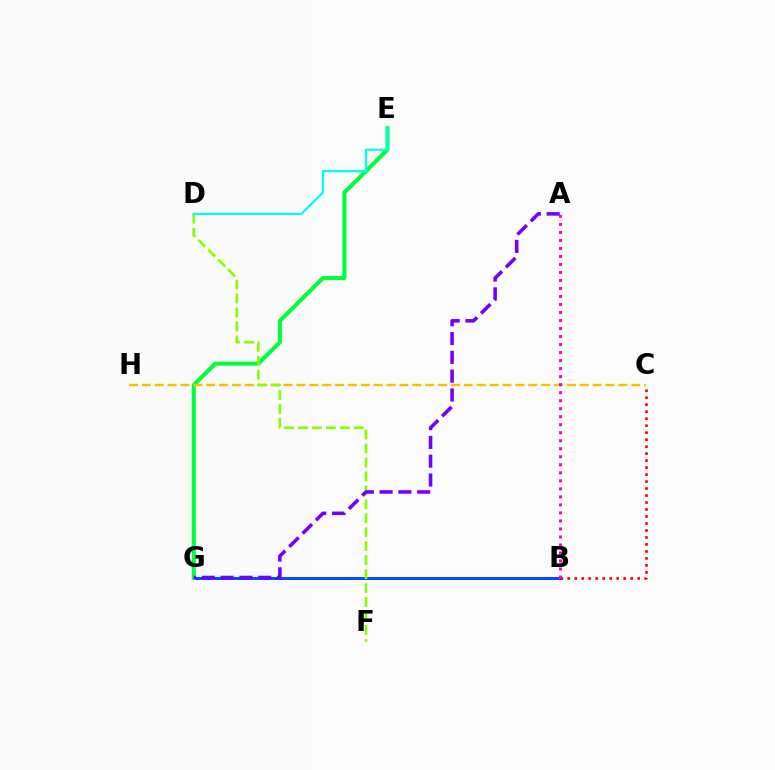{('B', 'G'): [{'color': '#004bff', 'line_style': 'solid', 'thickness': 2.15}], ('B', 'C'): [{'color': '#ff0000', 'line_style': 'dotted', 'thickness': 1.9}], ('E', 'G'): [{'color': '#00ff39', 'line_style': 'solid', 'thickness': 2.92}], ('C', 'H'): [{'color': '#ffbd00', 'line_style': 'dashed', 'thickness': 1.75}], ('D', 'F'): [{'color': '#84ff00', 'line_style': 'dashed', 'thickness': 1.9}], ('A', 'B'): [{'color': '#ff00cf', 'line_style': 'dotted', 'thickness': 2.18}], ('A', 'G'): [{'color': '#7200ff', 'line_style': 'dashed', 'thickness': 2.55}], ('D', 'E'): [{'color': '#00fff6', 'line_style': 'solid', 'thickness': 1.6}]}